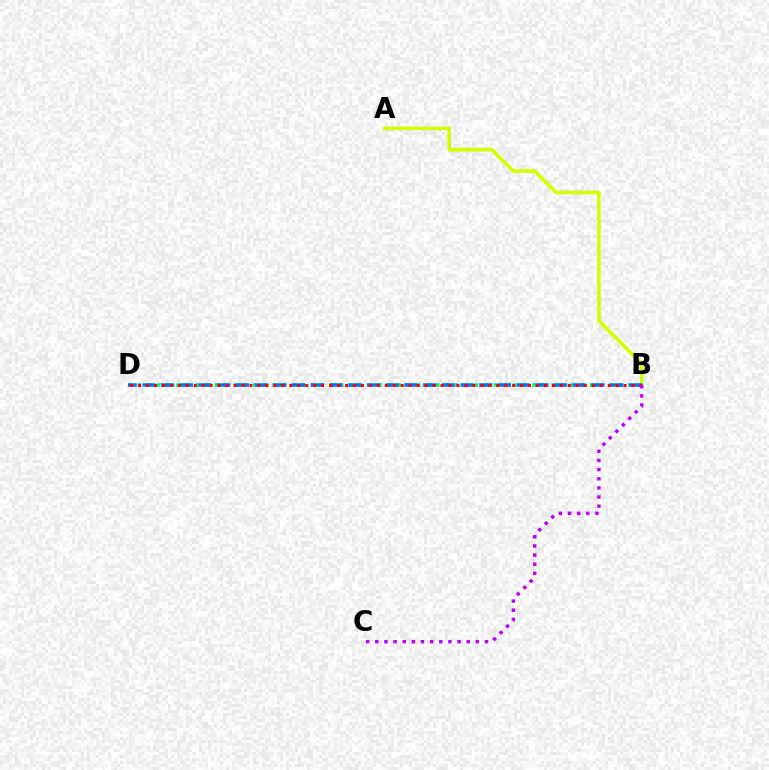{('A', 'B'): [{'color': '#d1ff00', 'line_style': 'solid', 'thickness': 2.6}], ('B', 'D'): [{'color': '#00ff5c', 'line_style': 'dotted', 'thickness': 2.61}, {'color': '#0074ff', 'line_style': 'dashed', 'thickness': 2.54}, {'color': '#ff0000', 'line_style': 'dotted', 'thickness': 2.16}], ('B', 'C'): [{'color': '#b900ff', 'line_style': 'dotted', 'thickness': 2.48}]}